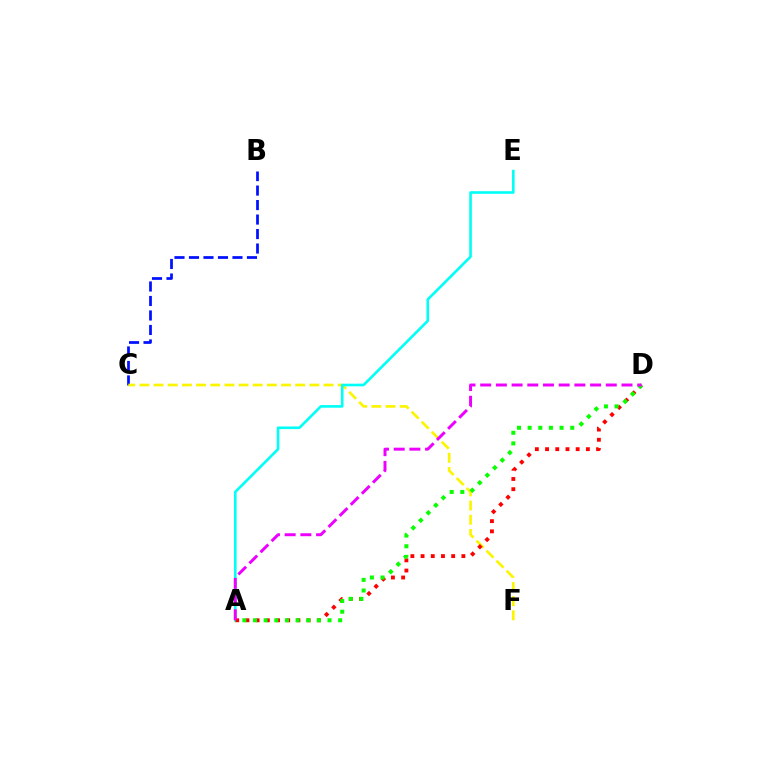{('B', 'C'): [{'color': '#0010ff', 'line_style': 'dashed', 'thickness': 1.97}], ('C', 'F'): [{'color': '#fcf500', 'line_style': 'dashed', 'thickness': 1.92}], ('A', 'E'): [{'color': '#00fff6', 'line_style': 'solid', 'thickness': 1.89}], ('A', 'D'): [{'color': '#ff0000', 'line_style': 'dotted', 'thickness': 2.77}, {'color': '#08ff00', 'line_style': 'dotted', 'thickness': 2.89}, {'color': '#ee00ff', 'line_style': 'dashed', 'thickness': 2.13}]}